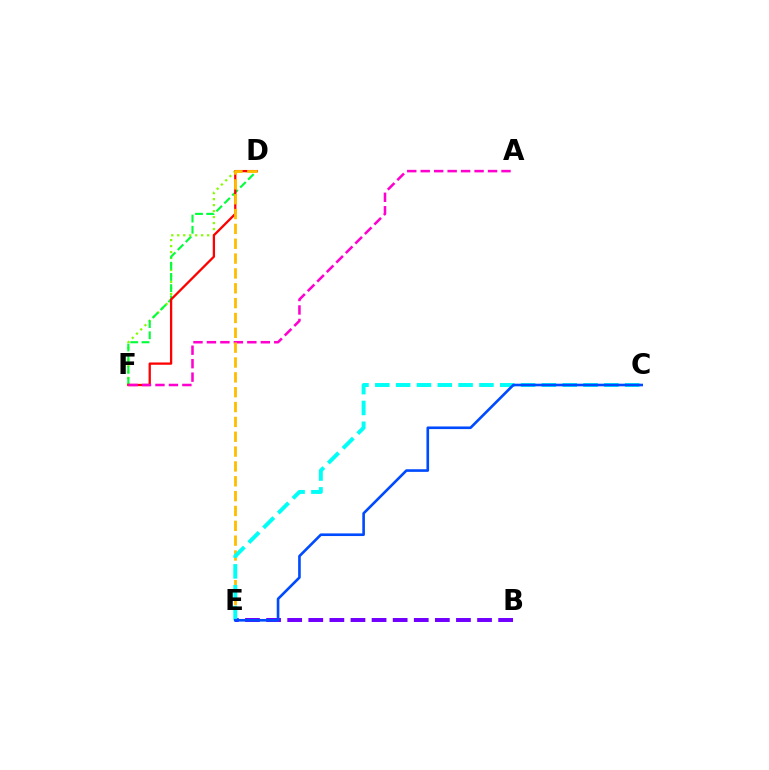{('D', 'F'): [{'color': '#84ff00', 'line_style': 'dotted', 'thickness': 1.63}, {'color': '#00ff39', 'line_style': 'dashed', 'thickness': 1.52}, {'color': '#ff0000', 'line_style': 'solid', 'thickness': 1.65}], ('A', 'F'): [{'color': '#ff00cf', 'line_style': 'dashed', 'thickness': 1.83}], ('B', 'E'): [{'color': '#7200ff', 'line_style': 'dashed', 'thickness': 2.87}], ('D', 'E'): [{'color': '#ffbd00', 'line_style': 'dashed', 'thickness': 2.02}], ('C', 'E'): [{'color': '#00fff6', 'line_style': 'dashed', 'thickness': 2.83}, {'color': '#004bff', 'line_style': 'solid', 'thickness': 1.9}]}